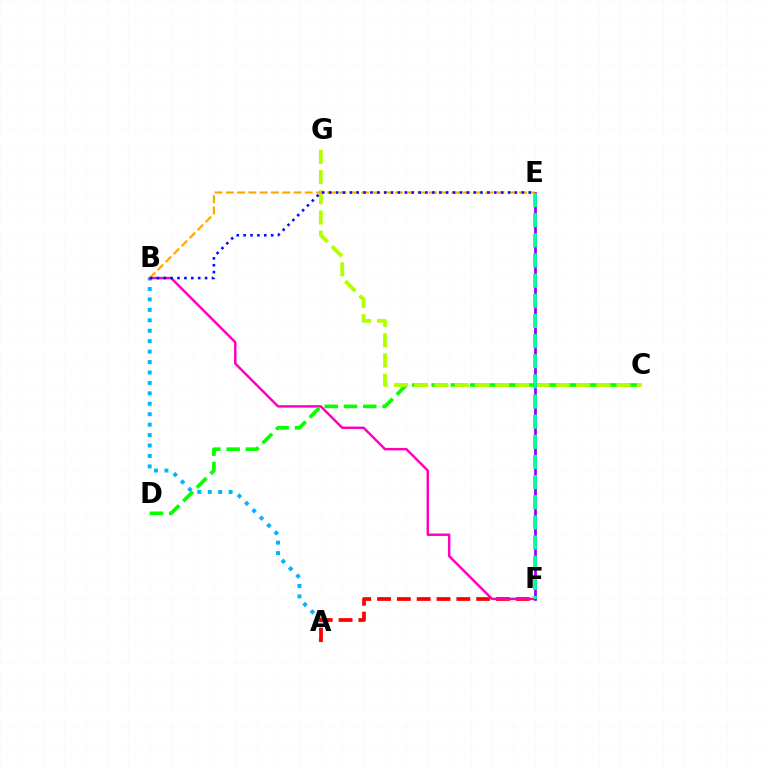{('A', 'B'): [{'color': '#00b5ff', 'line_style': 'dotted', 'thickness': 2.84}], ('A', 'F'): [{'color': '#ff0000', 'line_style': 'dashed', 'thickness': 2.69}], ('B', 'F'): [{'color': '#ff00bd', 'line_style': 'solid', 'thickness': 1.77}], ('C', 'D'): [{'color': '#08ff00', 'line_style': 'dashed', 'thickness': 2.62}], ('C', 'G'): [{'color': '#b3ff00', 'line_style': 'dashed', 'thickness': 2.75}], ('E', 'F'): [{'color': '#9b00ff', 'line_style': 'solid', 'thickness': 2.0}, {'color': '#00ff9d', 'line_style': 'dashed', 'thickness': 2.74}], ('B', 'E'): [{'color': '#ffa500', 'line_style': 'dashed', 'thickness': 1.53}, {'color': '#0010ff', 'line_style': 'dotted', 'thickness': 1.87}]}